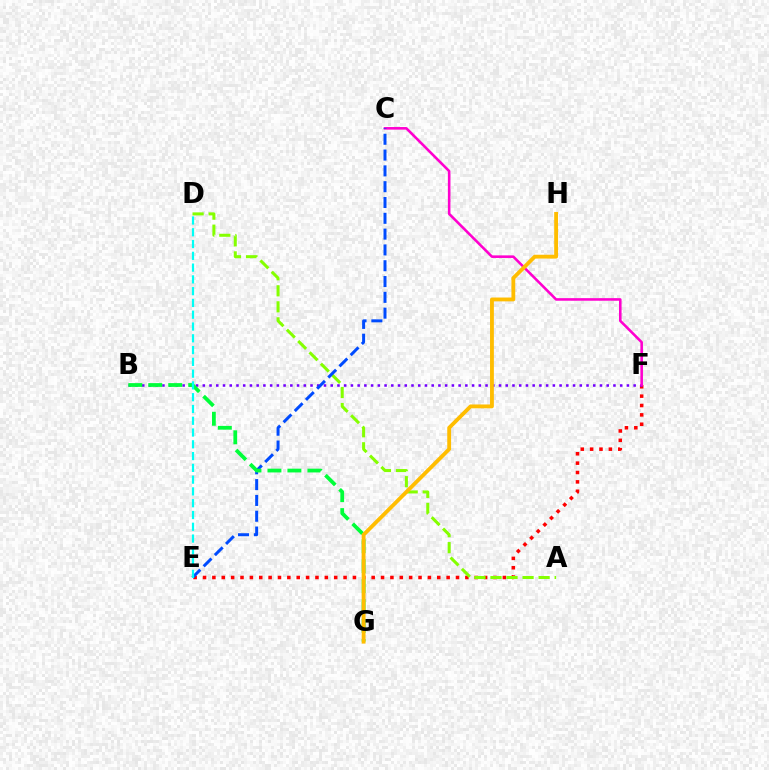{('E', 'F'): [{'color': '#ff0000', 'line_style': 'dotted', 'thickness': 2.55}], ('B', 'F'): [{'color': '#7200ff', 'line_style': 'dotted', 'thickness': 1.83}], ('C', 'F'): [{'color': '#ff00cf', 'line_style': 'solid', 'thickness': 1.86}], ('A', 'D'): [{'color': '#84ff00', 'line_style': 'dashed', 'thickness': 2.18}], ('C', 'E'): [{'color': '#004bff', 'line_style': 'dashed', 'thickness': 2.15}], ('B', 'G'): [{'color': '#00ff39', 'line_style': 'dashed', 'thickness': 2.71}], ('D', 'E'): [{'color': '#00fff6', 'line_style': 'dashed', 'thickness': 1.6}], ('G', 'H'): [{'color': '#ffbd00', 'line_style': 'solid', 'thickness': 2.76}]}